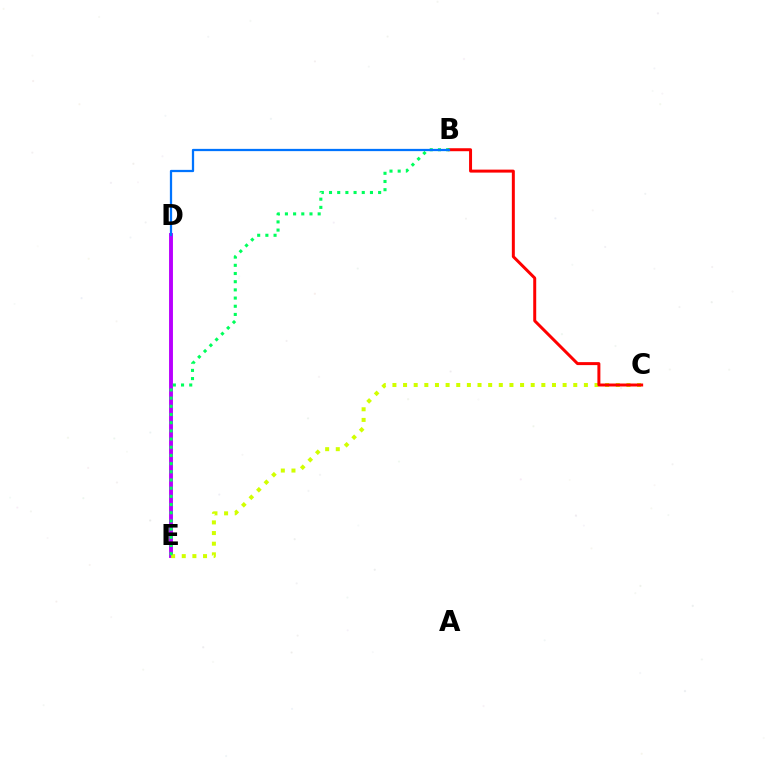{('D', 'E'): [{'color': '#b900ff', 'line_style': 'solid', 'thickness': 2.8}], ('C', 'E'): [{'color': '#d1ff00', 'line_style': 'dotted', 'thickness': 2.89}], ('B', 'C'): [{'color': '#ff0000', 'line_style': 'solid', 'thickness': 2.15}], ('B', 'E'): [{'color': '#00ff5c', 'line_style': 'dotted', 'thickness': 2.22}], ('B', 'D'): [{'color': '#0074ff', 'line_style': 'solid', 'thickness': 1.63}]}